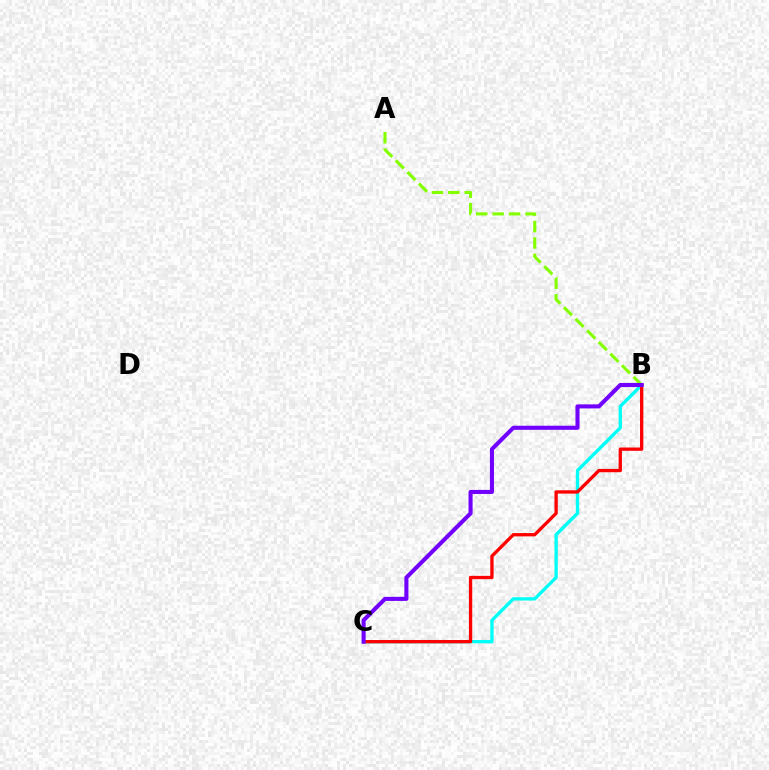{('A', 'B'): [{'color': '#84ff00', 'line_style': 'dashed', 'thickness': 2.23}], ('B', 'C'): [{'color': '#00fff6', 'line_style': 'solid', 'thickness': 2.4}, {'color': '#ff0000', 'line_style': 'solid', 'thickness': 2.38}, {'color': '#7200ff', 'line_style': 'solid', 'thickness': 2.93}]}